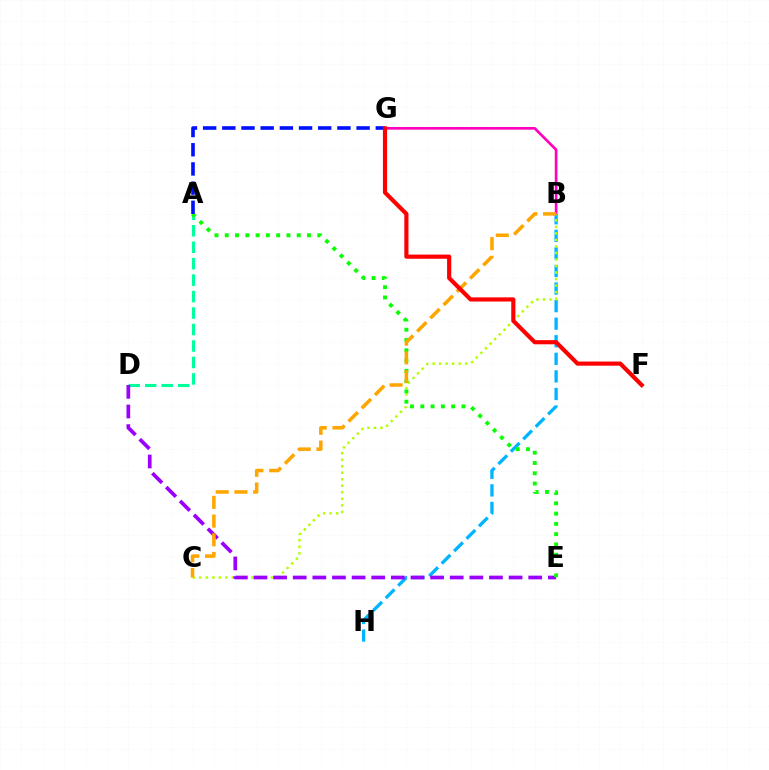{('B', 'H'): [{'color': '#00b5ff', 'line_style': 'dashed', 'thickness': 2.39}], ('B', 'G'): [{'color': '#ff00bd', 'line_style': 'solid', 'thickness': 1.93}], ('A', 'D'): [{'color': '#00ff9d', 'line_style': 'dashed', 'thickness': 2.24}], ('B', 'C'): [{'color': '#b3ff00', 'line_style': 'dotted', 'thickness': 1.77}, {'color': '#ffa500', 'line_style': 'dashed', 'thickness': 2.54}], ('D', 'E'): [{'color': '#9b00ff', 'line_style': 'dashed', 'thickness': 2.67}], ('A', 'E'): [{'color': '#08ff00', 'line_style': 'dotted', 'thickness': 2.79}], ('A', 'G'): [{'color': '#0010ff', 'line_style': 'dashed', 'thickness': 2.61}], ('F', 'G'): [{'color': '#ff0000', 'line_style': 'solid', 'thickness': 2.99}]}